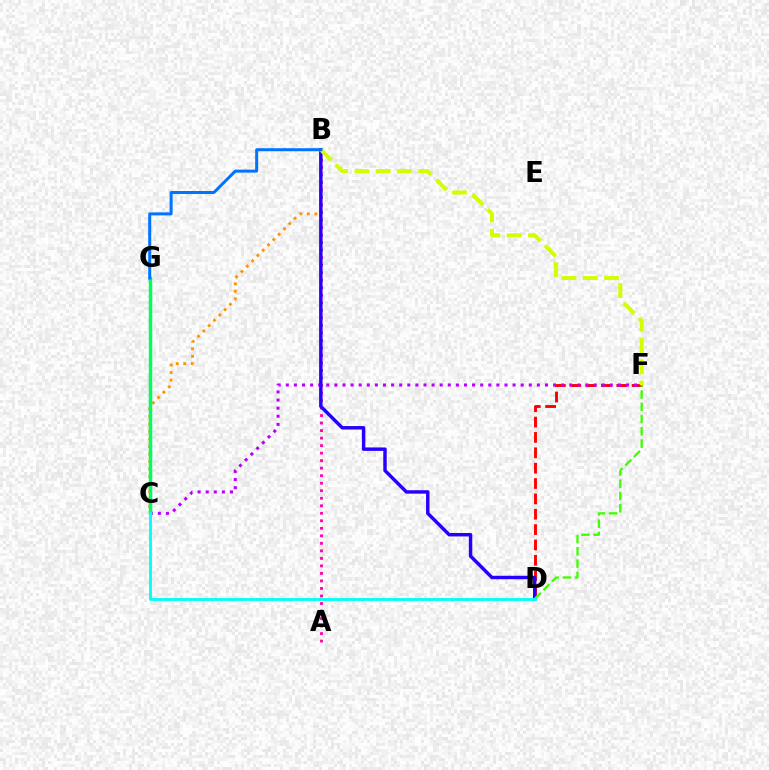{('D', 'F'): [{'color': '#ff0000', 'line_style': 'dashed', 'thickness': 2.09}, {'color': '#3dff00', 'line_style': 'dashed', 'thickness': 1.67}], ('A', 'B'): [{'color': '#ff00ac', 'line_style': 'dotted', 'thickness': 2.04}], ('C', 'F'): [{'color': '#b900ff', 'line_style': 'dotted', 'thickness': 2.2}], ('B', 'C'): [{'color': '#ff9400', 'line_style': 'dotted', 'thickness': 2.04}], ('B', 'D'): [{'color': '#2500ff', 'line_style': 'solid', 'thickness': 2.48}], ('C', 'G'): [{'color': '#00ff5c', 'line_style': 'solid', 'thickness': 2.49}], ('B', 'F'): [{'color': '#d1ff00', 'line_style': 'dashed', 'thickness': 2.89}], ('B', 'G'): [{'color': '#0074ff', 'line_style': 'solid', 'thickness': 2.17}], ('C', 'D'): [{'color': '#00fff6', 'line_style': 'solid', 'thickness': 2.03}]}